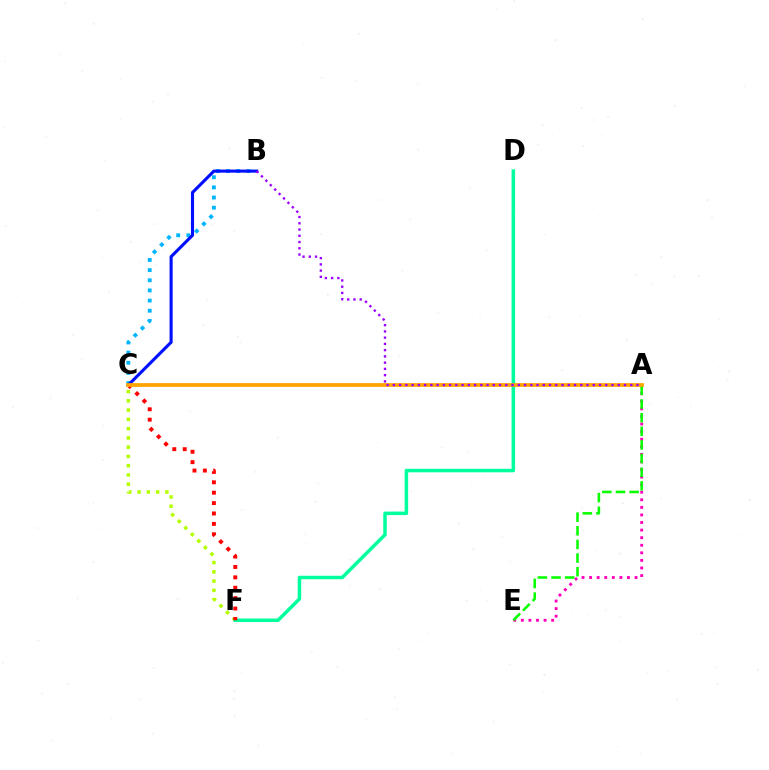{('C', 'F'): [{'color': '#b3ff00', 'line_style': 'dotted', 'thickness': 2.52}, {'color': '#ff0000', 'line_style': 'dotted', 'thickness': 2.82}], ('B', 'C'): [{'color': '#00b5ff', 'line_style': 'dotted', 'thickness': 2.76}, {'color': '#0010ff', 'line_style': 'solid', 'thickness': 2.24}], ('A', 'E'): [{'color': '#ff00bd', 'line_style': 'dotted', 'thickness': 2.06}, {'color': '#08ff00', 'line_style': 'dashed', 'thickness': 1.85}], ('D', 'F'): [{'color': '#00ff9d', 'line_style': 'solid', 'thickness': 2.53}], ('A', 'C'): [{'color': '#ffa500', 'line_style': 'solid', 'thickness': 2.71}], ('A', 'B'): [{'color': '#9b00ff', 'line_style': 'dotted', 'thickness': 1.7}]}